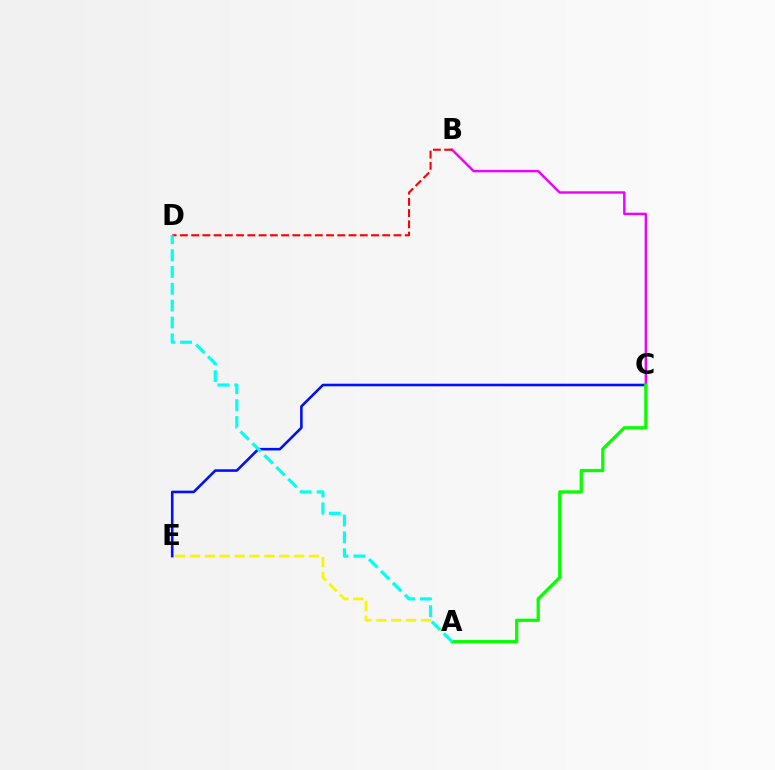{('B', 'C'): [{'color': '#ee00ff', 'line_style': 'solid', 'thickness': 1.75}], ('B', 'D'): [{'color': '#ff0000', 'line_style': 'dashed', 'thickness': 1.53}], ('C', 'E'): [{'color': '#0010ff', 'line_style': 'solid', 'thickness': 1.87}], ('A', 'C'): [{'color': '#08ff00', 'line_style': 'solid', 'thickness': 2.33}], ('A', 'E'): [{'color': '#fcf500', 'line_style': 'dashed', 'thickness': 2.02}], ('A', 'D'): [{'color': '#00fff6', 'line_style': 'dashed', 'thickness': 2.29}]}